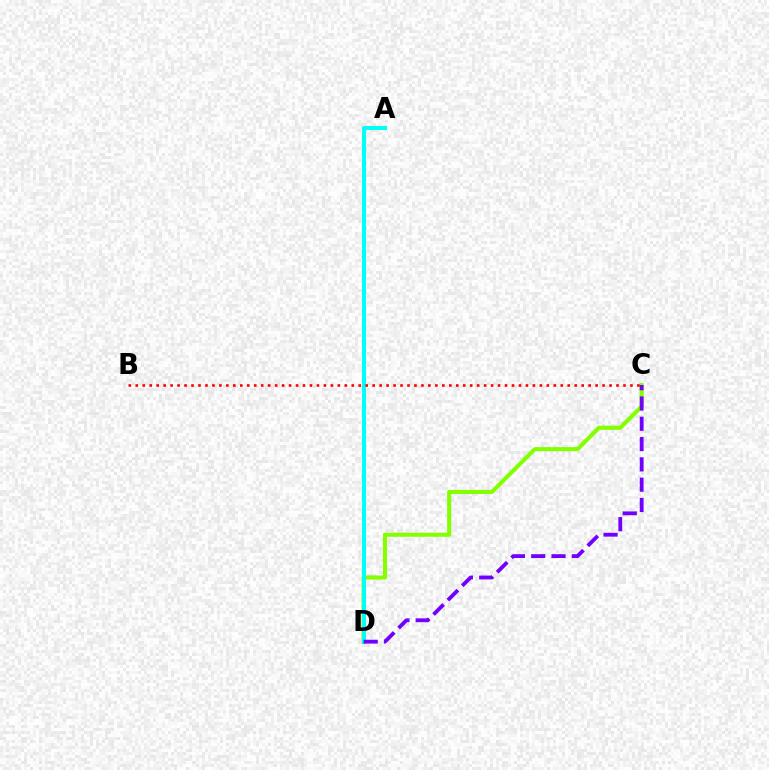{('C', 'D'): [{'color': '#84ff00', 'line_style': 'solid', 'thickness': 2.94}, {'color': '#7200ff', 'line_style': 'dashed', 'thickness': 2.76}], ('A', 'D'): [{'color': '#00fff6', 'line_style': 'solid', 'thickness': 2.91}], ('B', 'C'): [{'color': '#ff0000', 'line_style': 'dotted', 'thickness': 1.89}]}